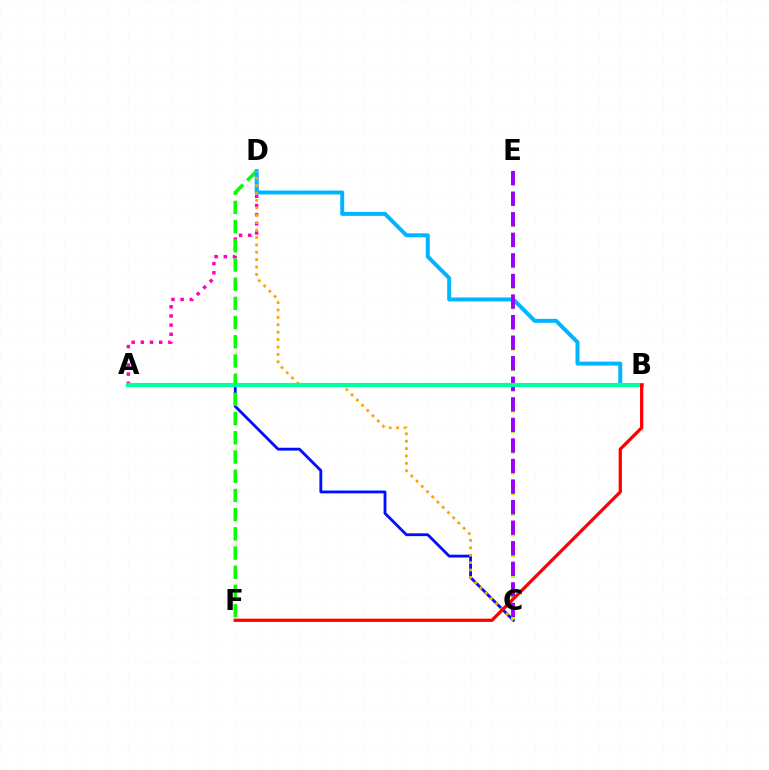{('A', 'C'): [{'color': '#0010ff', 'line_style': 'solid', 'thickness': 2.04}], ('A', 'D'): [{'color': '#ff00bd', 'line_style': 'dotted', 'thickness': 2.49}], ('D', 'F'): [{'color': '#08ff00', 'line_style': 'dashed', 'thickness': 2.61}], ('B', 'D'): [{'color': '#00b5ff', 'line_style': 'solid', 'thickness': 2.85}], ('C', 'D'): [{'color': '#ffa500', 'line_style': 'dotted', 'thickness': 2.01}], ('C', 'E'): [{'color': '#b3ff00', 'line_style': 'dashed', 'thickness': 2.81}, {'color': '#9b00ff', 'line_style': 'dashed', 'thickness': 2.79}], ('A', 'B'): [{'color': '#00ff9d', 'line_style': 'solid', 'thickness': 2.98}], ('B', 'F'): [{'color': '#ff0000', 'line_style': 'solid', 'thickness': 2.35}]}